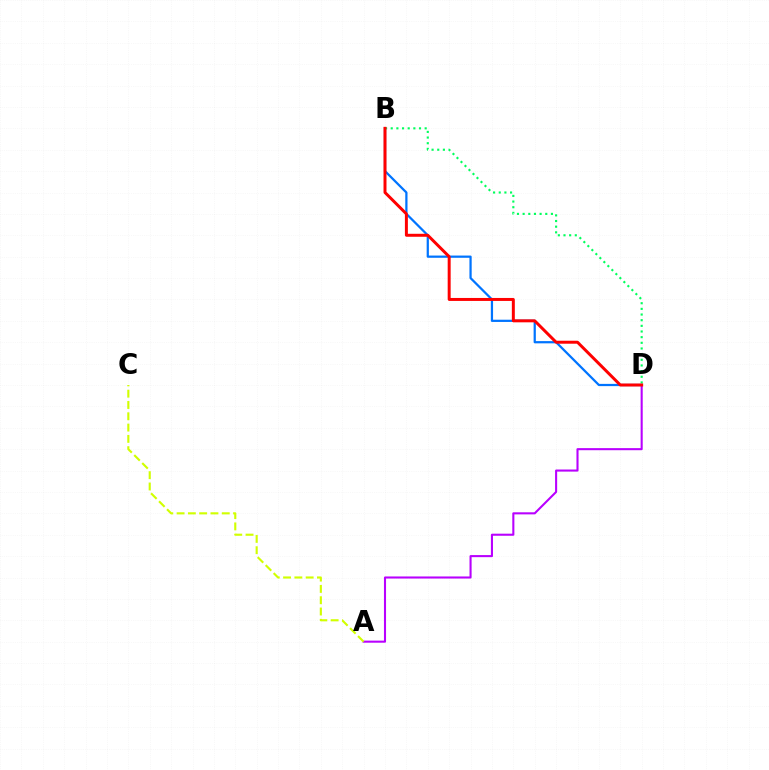{('A', 'D'): [{'color': '#b900ff', 'line_style': 'solid', 'thickness': 1.5}], ('A', 'C'): [{'color': '#d1ff00', 'line_style': 'dashed', 'thickness': 1.53}], ('B', 'D'): [{'color': '#0074ff', 'line_style': 'solid', 'thickness': 1.61}, {'color': '#00ff5c', 'line_style': 'dotted', 'thickness': 1.54}, {'color': '#ff0000', 'line_style': 'solid', 'thickness': 2.14}]}